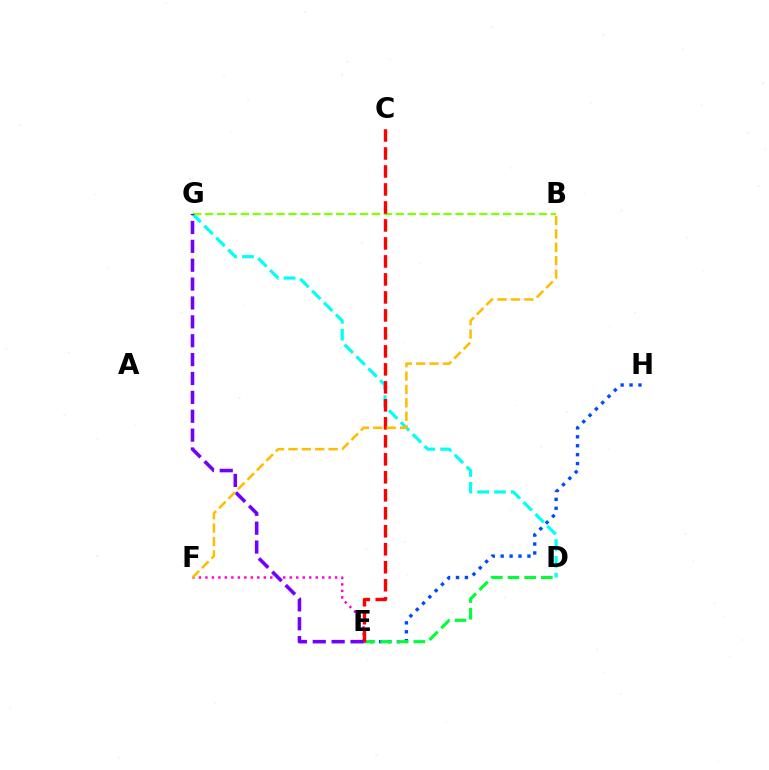{('E', 'H'): [{'color': '#004bff', 'line_style': 'dotted', 'thickness': 2.42}], ('D', 'G'): [{'color': '#00fff6', 'line_style': 'dashed', 'thickness': 2.29}], ('E', 'F'): [{'color': '#ff00cf', 'line_style': 'dotted', 'thickness': 1.76}], ('B', 'G'): [{'color': '#84ff00', 'line_style': 'dashed', 'thickness': 1.62}], ('D', 'E'): [{'color': '#00ff39', 'line_style': 'dashed', 'thickness': 2.26}], ('C', 'E'): [{'color': '#ff0000', 'line_style': 'dashed', 'thickness': 2.44}], ('E', 'G'): [{'color': '#7200ff', 'line_style': 'dashed', 'thickness': 2.56}], ('B', 'F'): [{'color': '#ffbd00', 'line_style': 'dashed', 'thickness': 1.82}]}